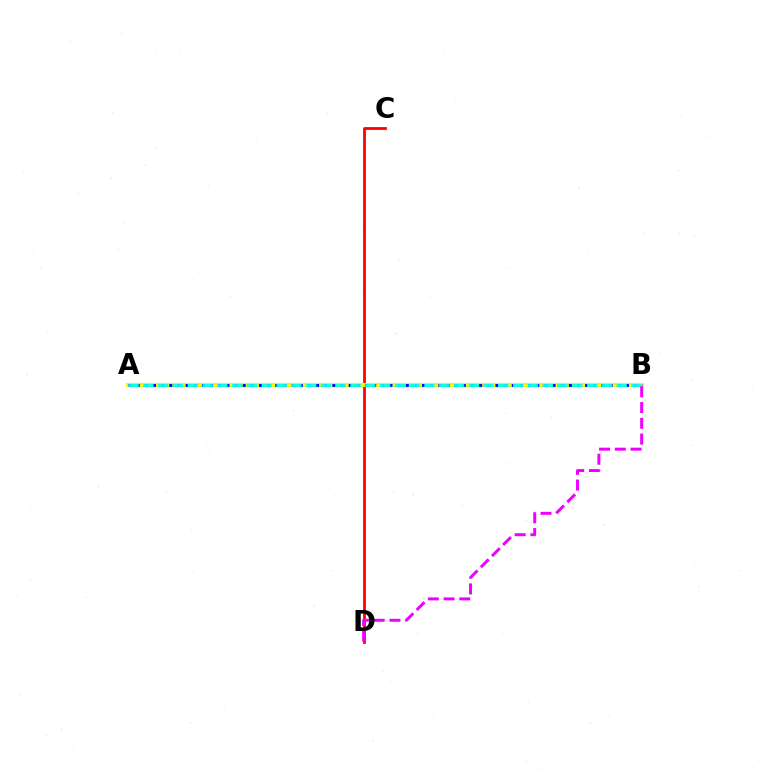{('A', 'B'): [{'color': '#08ff00', 'line_style': 'dotted', 'thickness': 2.3}, {'color': '#fcf500', 'line_style': 'solid', 'thickness': 2.96}, {'color': '#0010ff', 'line_style': 'dotted', 'thickness': 2.22}, {'color': '#00fff6', 'line_style': 'dashed', 'thickness': 2.01}], ('C', 'D'): [{'color': '#ff0000', 'line_style': 'solid', 'thickness': 2.01}], ('B', 'D'): [{'color': '#ee00ff', 'line_style': 'dashed', 'thickness': 2.14}]}